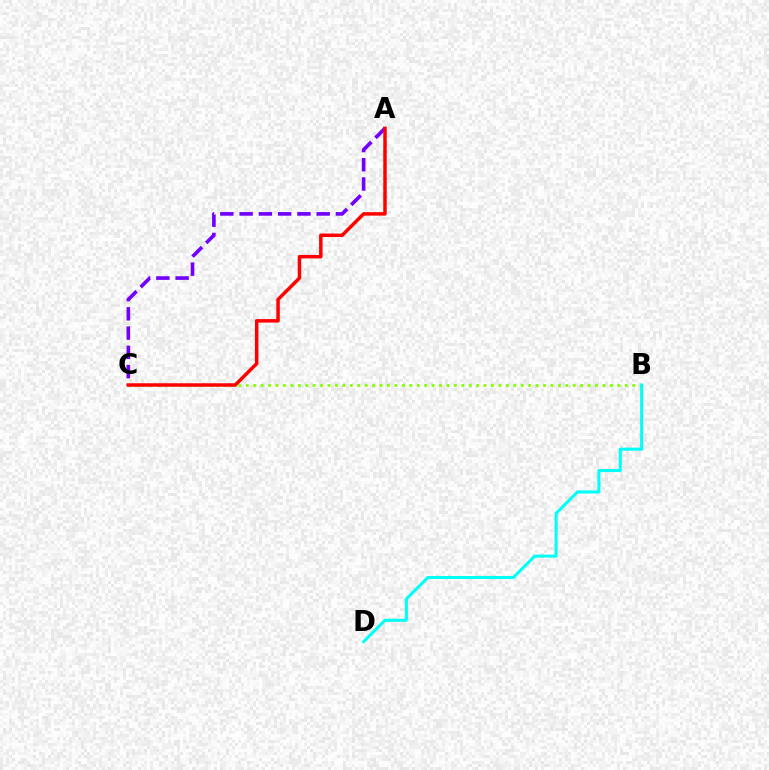{('A', 'C'): [{'color': '#7200ff', 'line_style': 'dashed', 'thickness': 2.62}, {'color': '#ff0000', 'line_style': 'solid', 'thickness': 2.51}], ('B', 'C'): [{'color': '#84ff00', 'line_style': 'dotted', 'thickness': 2.02}], ('B', 'D'): [{'color': '#00fff6', 'line_style': 'solid', 'thickness': 2.19}]}